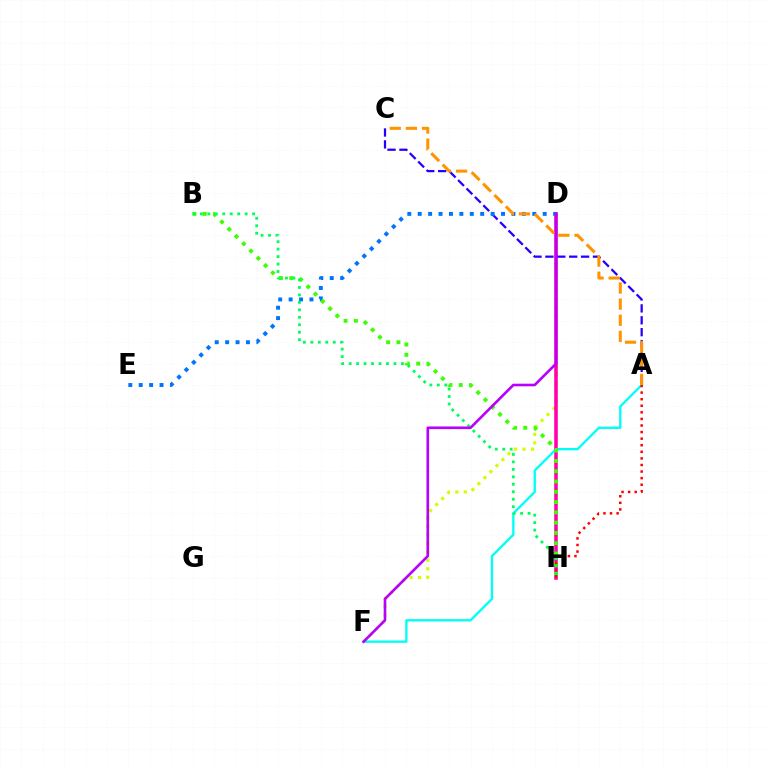{('D', 'F'): [{'color': '#d1ff00', 'line_style': 'dotted', 'thickness': 2.31}, {'color': '#b900ff', 'line_style': 'solid', 'thickness': 1.89}], ('D', 'H'): [{'color': '#ff00ac', 'line_style': 'solid', 'thickness': 2.56}], ('A', 'F'): [{'color': '#00fff6', 'line_style': 'solid', 'thickness': 1.68}], ('A', 'C'): [{'color': '#2500ff', 'line_style': 'dashed', 'thickness': 1.62}, {'color': '#ff9400', 'line_style': 'dashed', 'thickness': 2.19}], ('D', 'E'): [{'color': '#0074ff', 'line_style': 'dotted', 'thickness': 2.83}], ('B', 'H'): [{'color': '#3dff00', 'line_style': 'dotted', 'thickness': 2.79}, {'color': '#00ff5c', 'line_style': 'dotted', 'thickness': 2.03}], ('A', 'H'): [{'color': '#ff0000', 'line_style': 'dotted', 'thickness': 1.79}]}